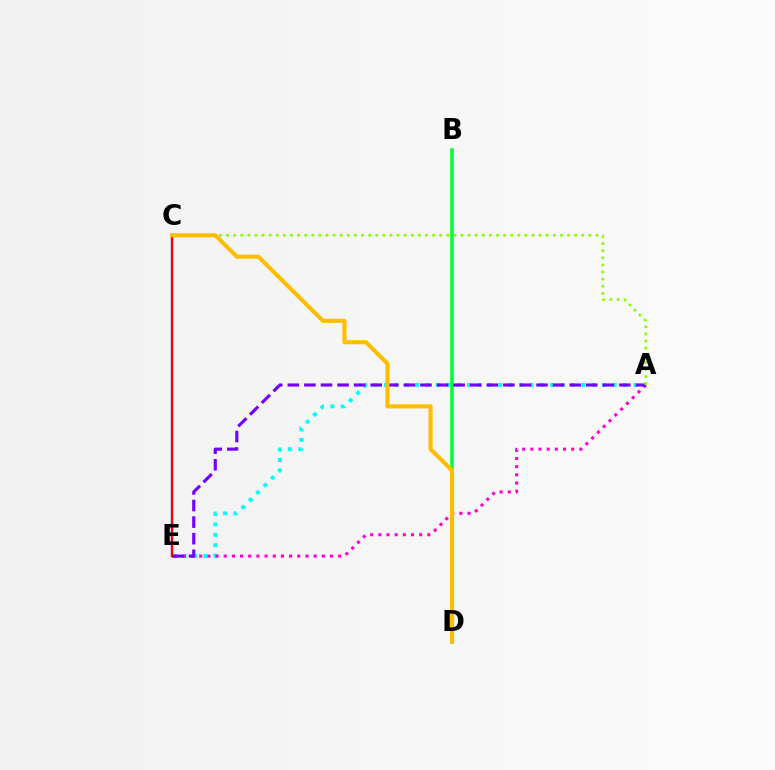{('A', 'E'): [{'color': '#00fff6', 'line_style': 'dotted', 'thickness': 2.82}, {'color': '#ff00cf', 'line_style': 'dotted', 'thickness': 2.22}, {'color': '#7200ff', 'line_style': 'dashed', 'thickness': 2.25}], ('B', 'D'): [{'color': '#00ff39', 'line_style': 'solid', 'thickness': 2.55}], ('C', 'E'): [{'color': '#004bff', 'line_style': 'solid', 'thickness': 1.58}, {'color': '#ff0000', 'line_style': 'solid', 'thickness': 1.62}], ('A', 'C'): [{'color': '#84ff00', 'line_style': 'dotted', 'thickness': 1.93}], ('C', 'D'): [{'color': '#ffbd00', 'line_style': 'solid', 'thickness': 2.95}]}